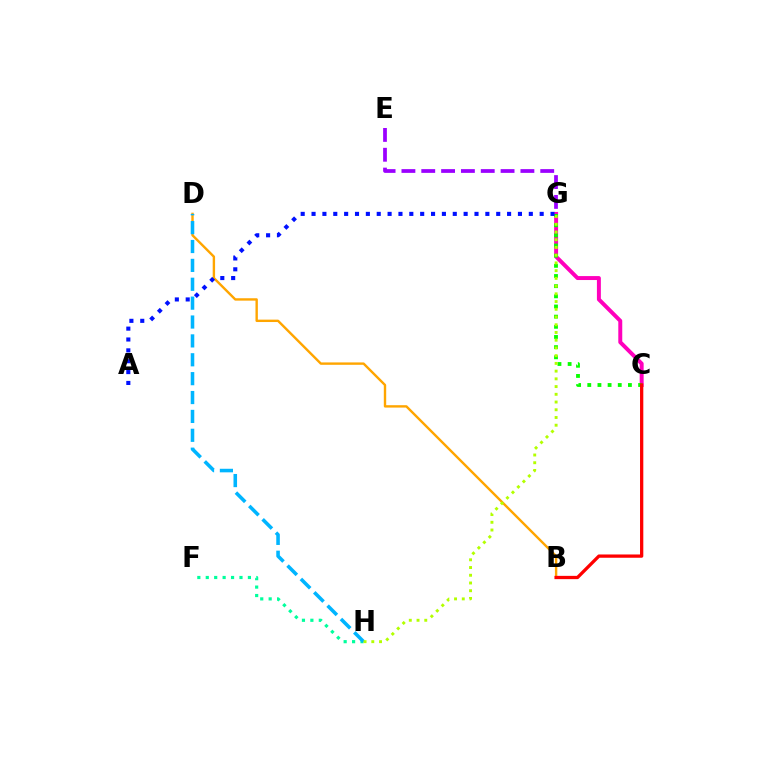{('C', 'G'): [{'color': '#ff00bd', 'line_style': 'solid', 'thickness': 2.85}, {'color': '#08ff00', 'line_style': 'dotted', 'thickness': 2.76}], ('B', 'D'): [{'color': '#ffa500', 'line_style': 'solid', 'thickness': 1.73}], ('F', 'H'): [{'color': '#00ff9d', 'line_style': 'dotted', 'thickness': 2.29}], ('E', 'G'): [{'color': '#9b00ff', 'line_style': 'dashed', 'thickness': 2.69}], ('D', 'H'): [{'color': '#00b5ff', 'line_style': 'dashed', 'thickness': 2.56}], ('G', 'H'): [{'color': '#b3ff00', 'line_style': 'dotted', 'thickness': 2.1}], ('A', 'G'): [{'color': '#0010ff', 'line_style': 'dotted', 'thickness': 2.95}], ('B', 'C'): [{'color': '#ff0000', 'line_style': 'solid', 'thickness': 2.36}]}